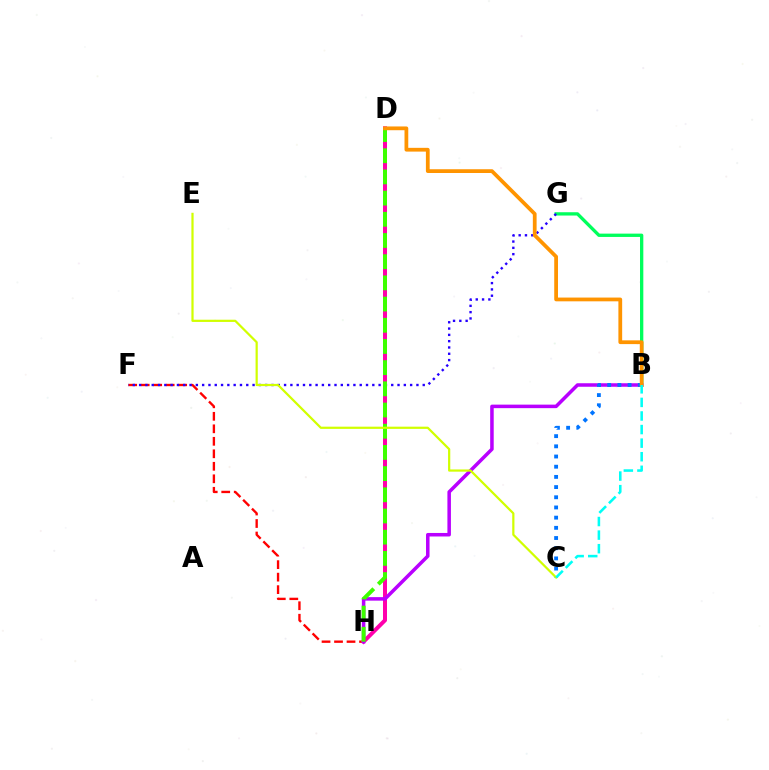{('F', 'H'): [{'color': '#ff0000', 'line_style': 'dashed', 'thickness': 1.7}], ('D', 'H'): [{'color': '#ff00ac', 'line_style': 'solid', 'thickness': 2.88}, {'color': '#3dff00', 'line_style': 'dashed', 'thickness': 2.88}], ('B', 'G'): [{'color': '#00ff5c', 'line_style': 'solid', 'thickness': 2.38}], ('F', 'G'): [{'color': '#2500ff', 'line_style': 'dotted', 'thickness': 1.71}], ('B', 'H'): [{'color': '#b900ff', 'line_style': 'solid', 'thickness': 2.53}], ('B', 'C'): [{'color': '#0074ff', 'line_style': 'dotted', 'thickness': 2.77}, {'color': '#00fff6', 'line_style': 'dashed', 'thickness': 1.84}], ('B', 'D'): [{'color': '#ff9400', 'line_style': 'solid', 'thickness': 2.71}], ('C', 'E'): [{'color': '#d1ff00', 'line_style': 'solid', 'thickness': 1.59}]}